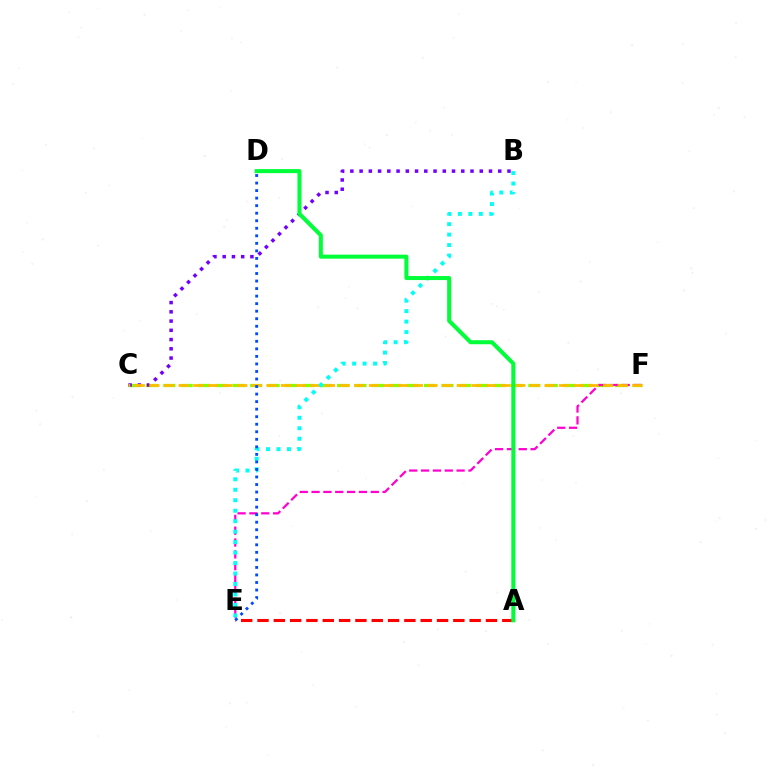{('C', 'F'): [{'color': '#84ff00', 'line_style': 'dashed', 'thickness': 2.36}, {'color': '#ffbd00', 'line_style': 'dashed', 'thickness': 1.99}], ('B', 'C'): [{'color': '#7200ff', 'line_style': 'dotted', 'thickness': 2.51}], ('E', 'F'): [{'color': '#ff00cf', 'line_style': 'dashed', 'thickness': 1.61}], ('B', 'E'): [{'color': '#00fff6', 'line_style': 'dotted', 'thickness': 2.85}], ('A', 'E'): [{'color': '#ff0000', 'line_style': 'dashed', 'thickness': 2.22}], ('D', 'E'): [{'color': '#004bff', 'line_style': 'dotted', 'thickness': 2.05}], ('A', 'D'): [{'color': '#00ff39', 'line_style': 'solid', 'thickness': 2.9}]}